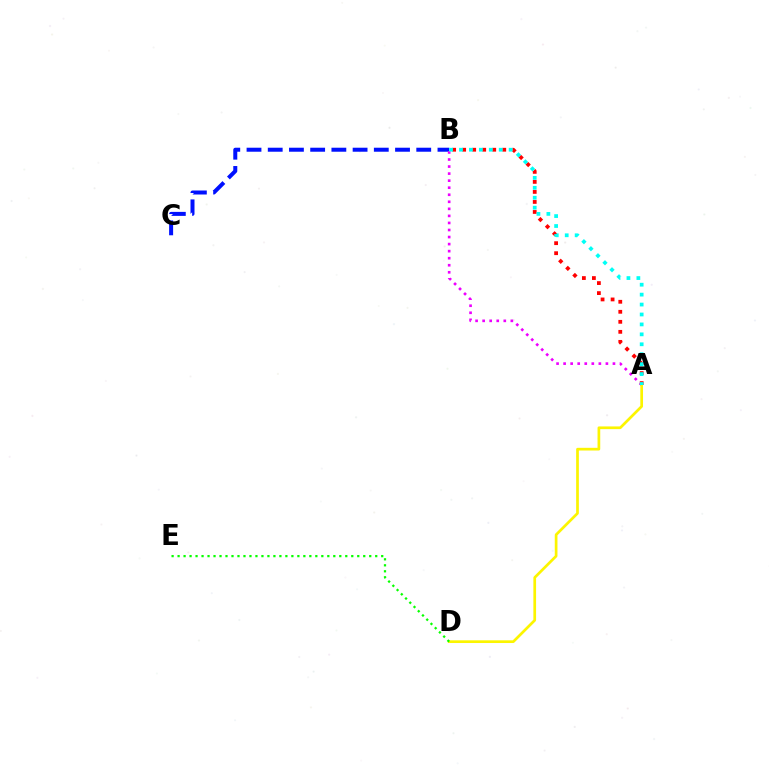{('A', 'B'): [{'color': '#ff0000', 'line_style': 'dotted', 'thickness': 2.72}, {'color': '#ee00ff', 'line_style': 'dotted', 'thickness': 1.92}, {'color': '#00fff6', 'line_style': 'dotted', 'thickness': 2.7}], ('B', 'C'): [{'color': '#0010ff', 'line_style': 'dashed', 'thickness': 2.88}], ('A', 'D'): [{'color': '#fcf500', 'line_style': 'solid', 'thickness': 1.94}], ('D', 'E'): [{'color': '#08ff00', 'line_style': 'dotted', 'thickness': 1.63}]}